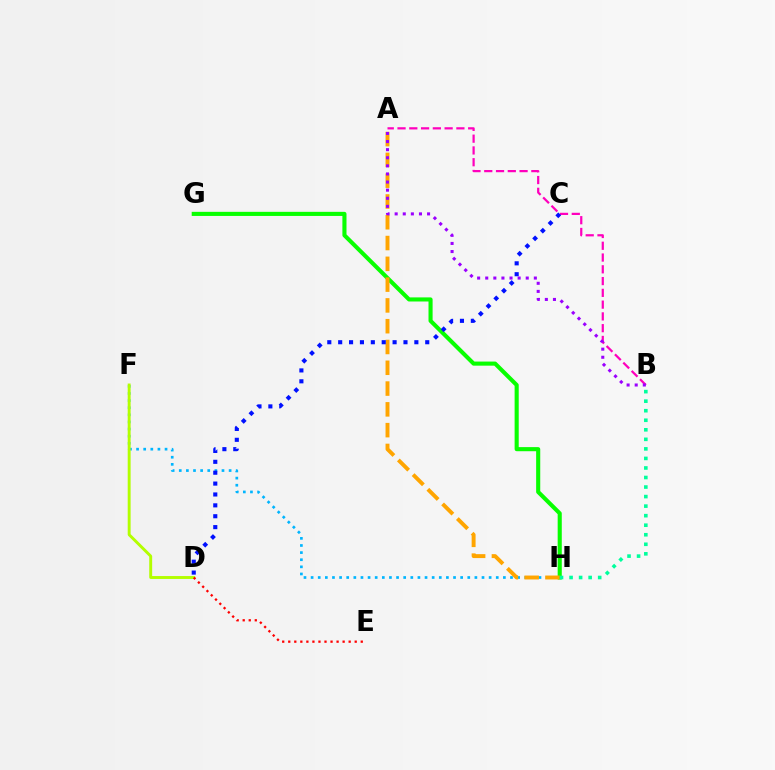{('A', 'B'): [{'color': '#ff00bd', 'line_style': 'dashed', 'thickness': 1.6}, {'color': '#9b00ff', 'line_style': 'dotted', 'thickness': 2.2}], ('G', 'H'): [{'color': '#08ff00', 'line_style': 'solid', 'thickness': 2.95}], ('F', 'H'): [{'color': '#00b5ff', 'line_style': 'dotted', 'thickness': 1.93}], ('A', 'H'): [{'color': '#ffa500', 'line_style': 'dashed', 'thickness': 2.82}], ('B', 'H'): [{'color': '#00ff9d', 'line_style': 'dotted', 'thickness': 2.59}], ('D', 'F'): [{'color': '#b3ff00', 'line_style': 'solid', 'thickness': 2.1}], ('C', 'D'): [{'color': '#0010ff', 'line_style': 'dotted', 'thickness': 2.96}], ('D', 'E'): [{'color': '#ff0000', 'line_style': 'dotted', 'thickness': 1.64}]}